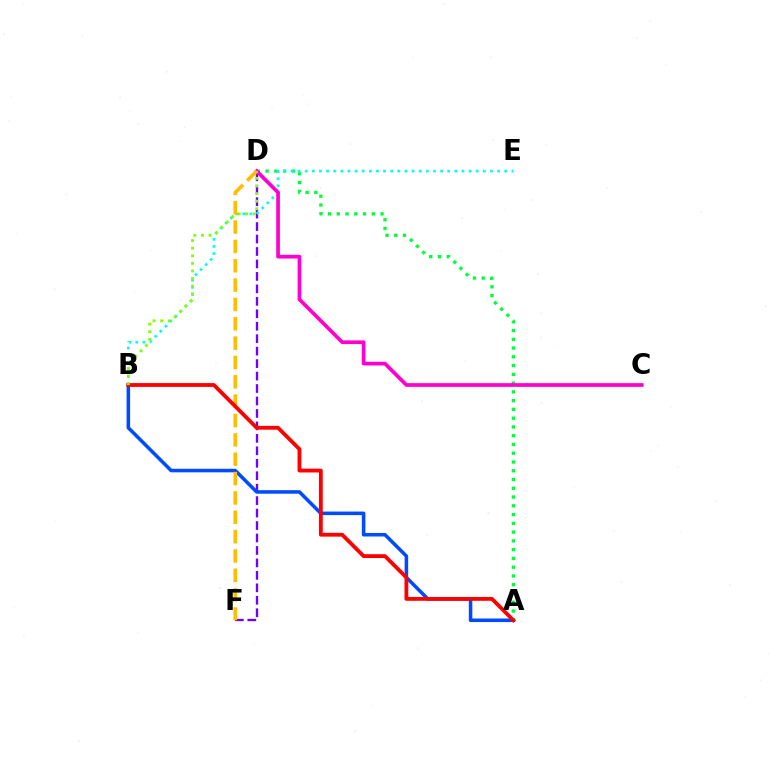{('D', 'F'): [{'color': '#7200ff', 'line_style': 'dashed', 'thickness': 1.69}, {'color': '#ffbd00', 'line_style': 'dashed', 'thickness': 2.63}], ('A', 'B'): [{'color': '#004bff', 'line_style': 'solid', 'thickness': 2.55}, {'color': '#ff0000', 'line_style': 'solid', 'thickness': 2.75}], ('A', 'D'): [{'color': '#00ff39', 'line_style': 'dotted', 'thickness': 2.38}], ('B', 'E'): [{'color': '#00fff6', 'line_style': 'dotted', 'thickness': 1.94}], ('C', 'D'): [{'color': '#ff00cf', 'line_style': 'solid', 'thickness': 2.67}], ('B', 'D'): [{'color': '#84ff00', 'line_style': 'dotted', 'thickness': 2.06}]}